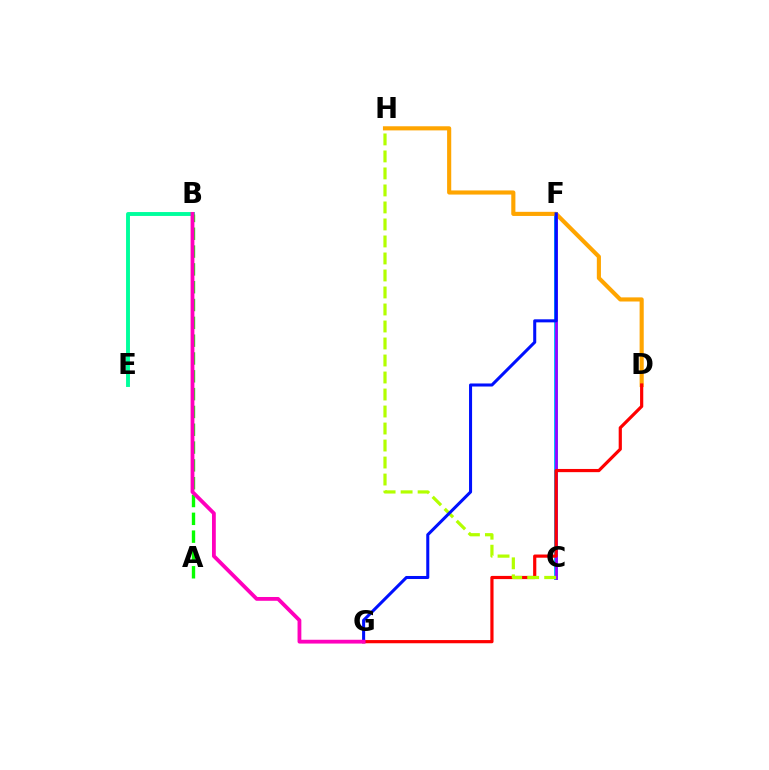{('C', 'F'): [{'color': '#00b5ff', 'line_style': 'solid', 'thickness': 2.82}, {'color': '#9b00ff', 'line_style': 'solid', 'thickness': 1.95}], ('D', 'H'): [{'color': '#ffa500', 'line_style': 'solid', 'thickness': 2.97}], ('D', 'G'): [{'color': '#ff0000', 'line_style': 'solid', 'thickness': 2.3}], ('C', 'H'): [{'color': '#b3ff00', 'line_style': 'dashed', 'thickness': 2.31}], ('B', 'E'): [{'color': '#00ff9d', 'line_style': 'solid', 'thickness': 2.81}], ('A', 'B'): [{'color': '#08ff00', 'line_style': 'dashed', 'thickness': 2.42}], ('F', 'G'): [{'color': '#0010ff', 'line_style': 'solid', 'thickness': 2.19}], ('B', 'G'): [{'color': '#ff00bd', 'line_style': 'solid', 'thickness': 2.74}]}